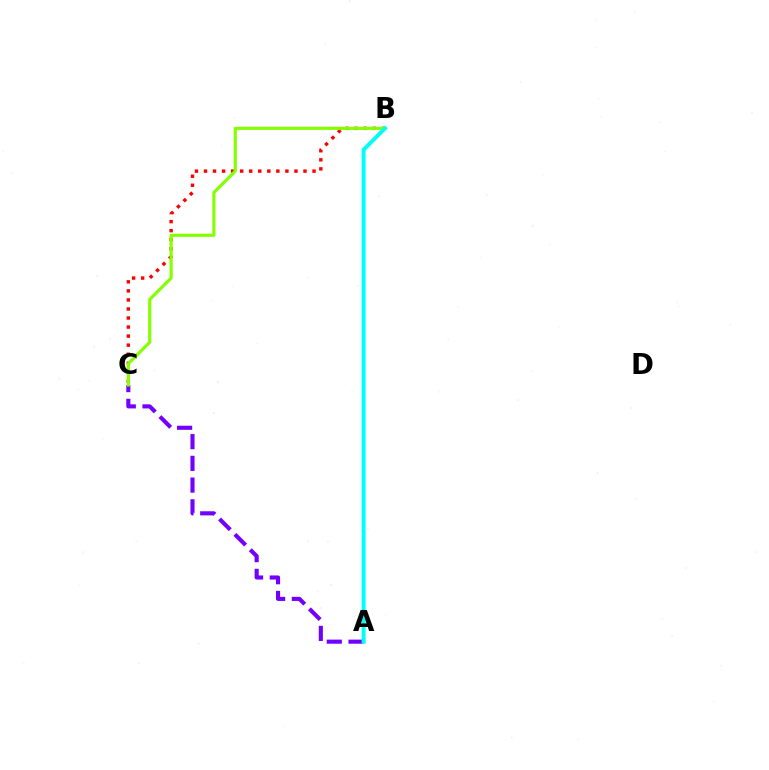{('B', 'C'): [{'color': '#ff0000', 'line_style': 'dotted', 'thickness': 2.46}, {'color': '#84ff00', 'line_style': 'solid', 'thickness': 2.26}], ('A', 'C'): [{'color': '#7200ff', 'line_style': 'dashed', 'thickness': 2.95}], ('A', 'B'): [{'color': '#00fff6', 'line_style': 'solid', 'thickness': 2.86}]}